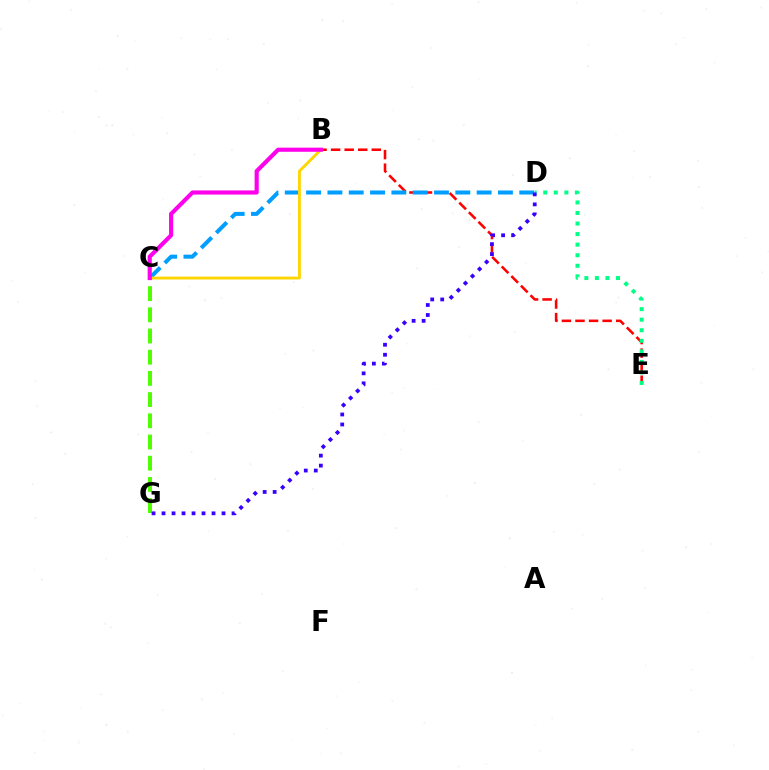{('B', 'E'): [{'color': '#ff0000', 'line_style': 'dashed', 'thickness': 1.84}], ('C', 'D'): [{'color': '#009eff', 'line_style': 'dashed', 'thickness': 2.9}], ('D', 'E'): [{'color': '#00ff86', 'line_style': 'dotted', 'thickness': 2.87}], ('B', 'C'): [{'color': '#ffd500', 'line_style': 'solid', 'thickness': 2.04}, {'color': '#ff00ed', 'line_style': 'solid', 'thickness': 2.97}], ('C', 'G'): [{'color': '#4fff00', 'line_style': 'dashed', 'thickness': 2.88}], ('D', 'G'): [{'color': '#3700ff', 'line_style': 'dotted', 'thickness': 2.72}]}